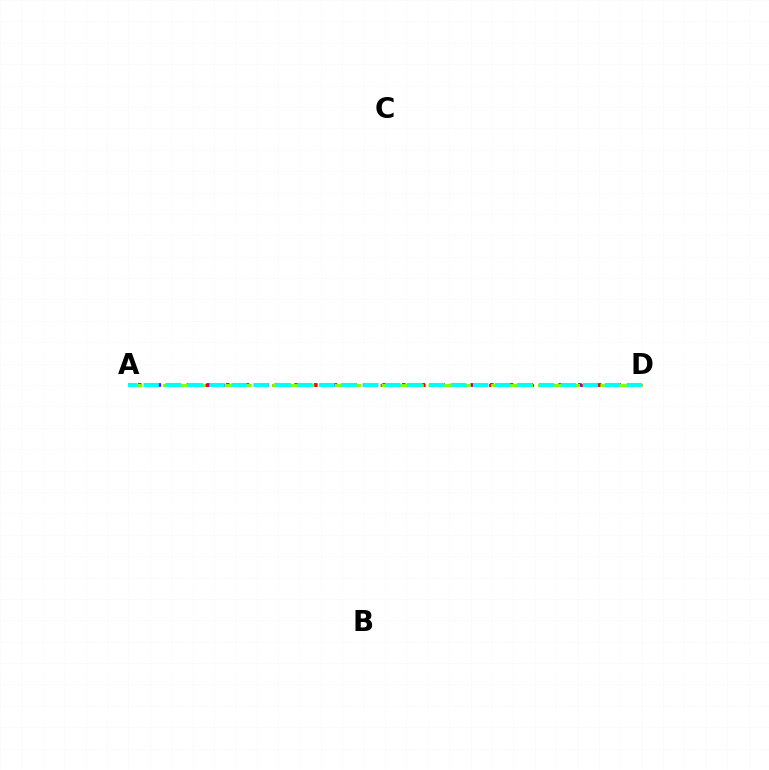{('A', 'D'): [{'color': '#7200ff', 'line_style': 'dotted', 'thickness': 2.66}, {'color': '#ff0000', 'line_style': 'dotted', 'thickness': 2.27}, {'color': '#84ff00', 'line_style': 'dashed', 'thickness': 2.12}, {'color': '#00fff6', 'line_style': 'dashed', 'thickness': 2.98}]}